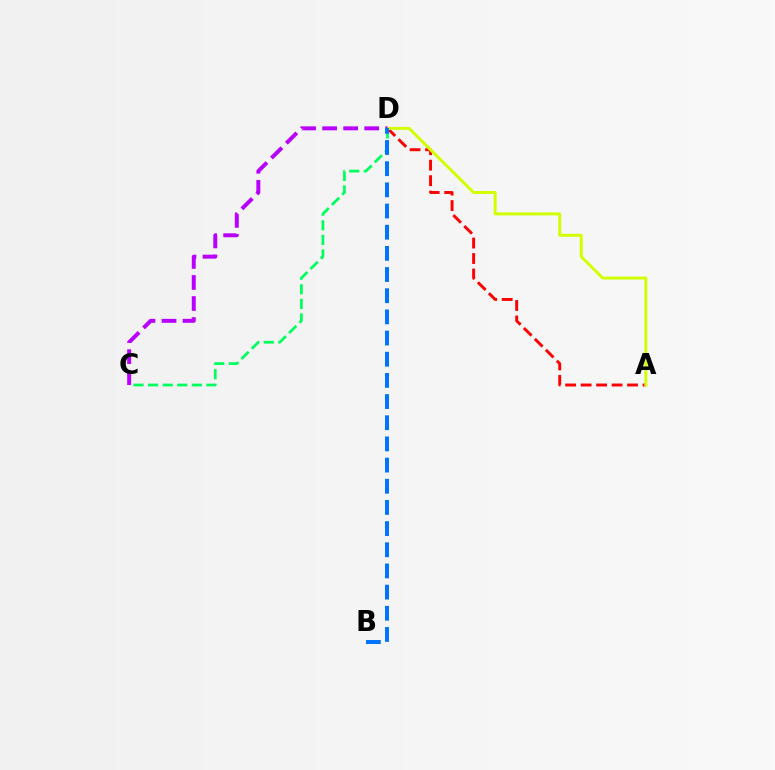{('C', 'D'): [{'color': '#00ff5c', 'line_style': 'dashed', 'thickness': 1.98}, {'color': '#b900ff', 'line_style': 'dashed', 'thickness': 2.86}], ('A', 'D'): [{'color': '#ff0000', 'line_style': 'dashed', 'thickness': 2.1}, {'color': '#d1ff00', 'line_style': 'solid', 'thickness': 2.13}], ('B', 'D'): [{'color': '#0074ff', 'line_style': 'dashed', 'thickness': 2.88}]}